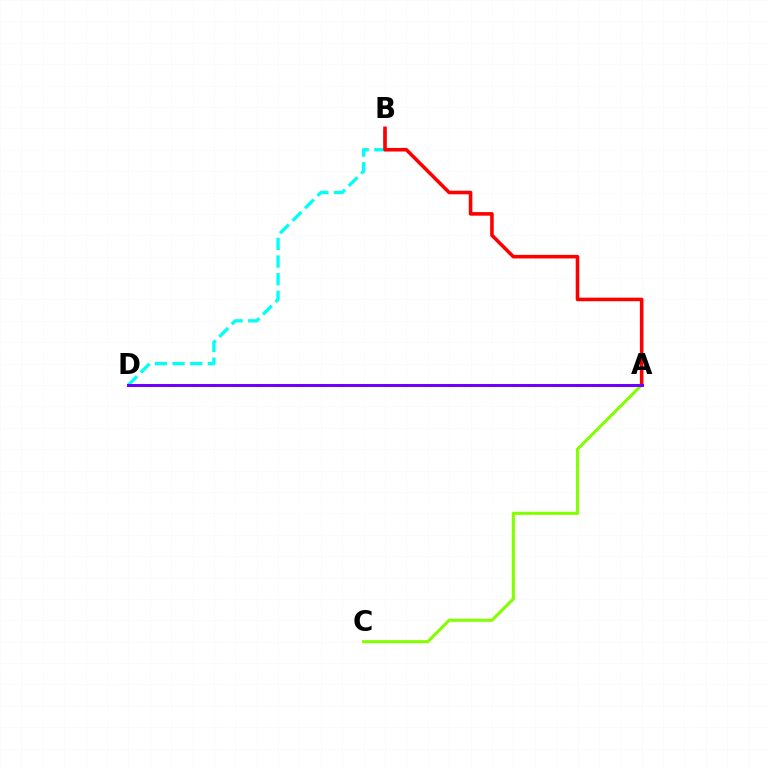{('B', 'D'): [{'color': '#00fff6', 'line_style': 'dashed', 'thickness': 2.4}], ('A', 'C'): [{'color': '#84ff00', 'line_style': 'solid', 'thickness': 2.21}], ('A', 'B'): [{'color': '#ff0000', 'line_style': 'solid', 'thickness': 2.58}], ('A', 'D'): [{'color': '#7200ff', 'line_style': 'solid', 'thickness': 2.17}]}